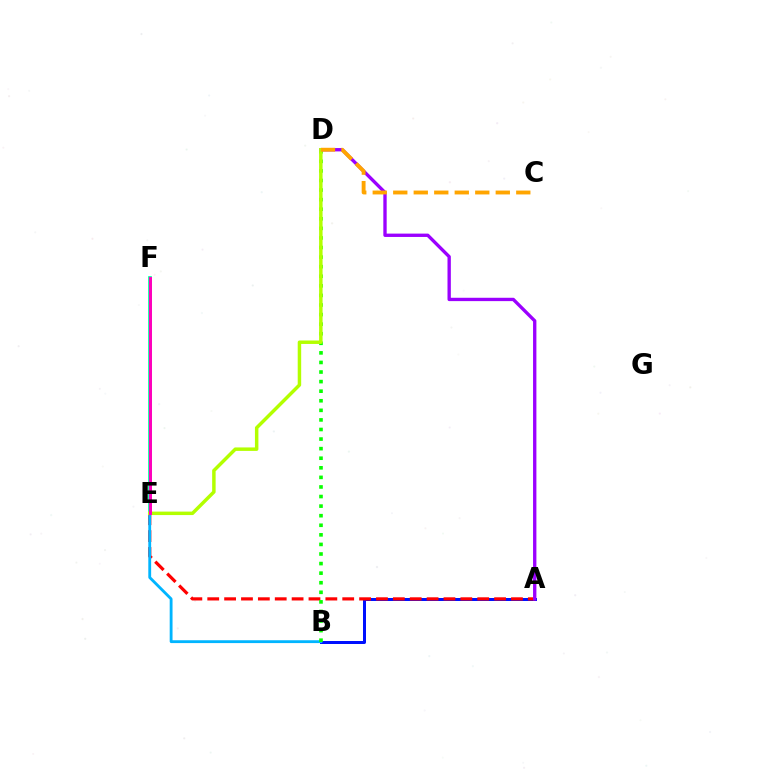{('A', 'B'): [{'color': '#0010ff', 'line_style': 'solid', 'thickness': 2.15}], ('A', 'E'): [{'color': '#ff0000', 'line_style': 'dashed', 'thickness': 2.29}], ('E', 'F'): [{'color': '#00ff9d', 'line_style': 'solid', 'thickness': 2.66}, {'color': '#ff00bd', 'line_style': 'solid', 'thickness': 2.14}], ('B', 'E'): [{'color': '#00b5ff', 'line_style': 'solid', 'thickness': 2.04}], ('B', 'D'): [{'color': '#08ff00', 'line_style': 'dotted', 'thickness': 2.6}], ('A', 'D'): [{'color': '#9b00ff', 'line_style': 'solid', 'thickness': 2.41}], ('D', 'E'): [{'color': '#b3ff00', 'line_style': 'solid', 'thickness': 2.5}], ('C', 'D'): [{'color': '#ffa500', 'line_style': 'dashed', 'thickness': 2.79}]}